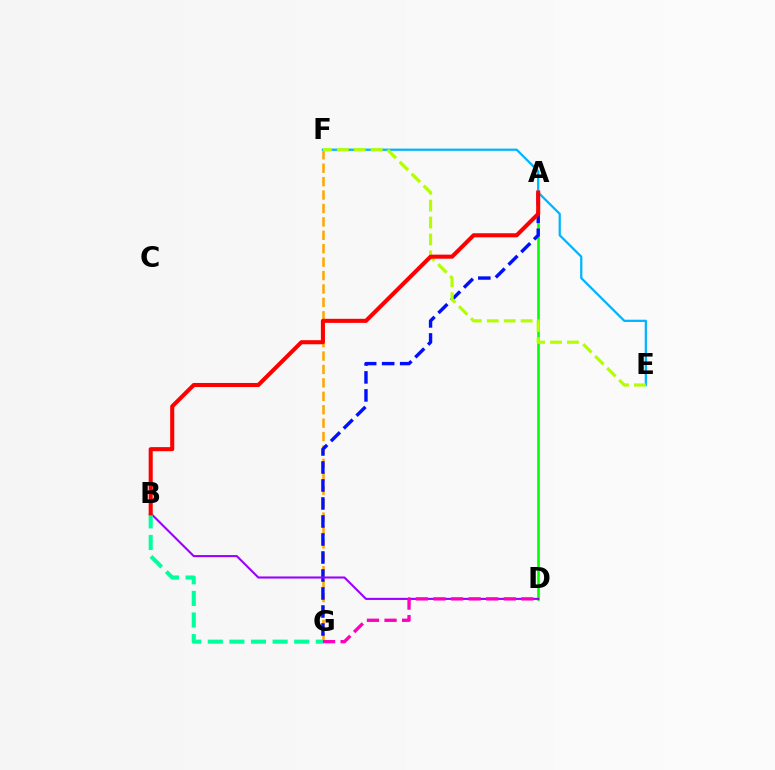{('F', 'G'): [{'color': '#ffa500', 'line_style': 'dashed', 'thickness': 1.82}], ('E', 'F'): [{'color': '#00b5ff', 'line_style': 'solid', 'thickness': 1.62}, {'color': '#b3ff00', 'line_style': 'dashed', 'thickness': 2.3}], ('A', 'D'): [{'color': '#08ff00', 'line_style': 'solid', 'thickness': 1.9}], ('A', 'G'): [{'color': '#0010ff', 'line_style': 'dashed', 'thickness': 2.45}], ('B', 'D'): [{'color': '#9b00ff', 'line_style': 'solid', 'thickness': 1.51}], ('B', 'G'): [{'color': '#00ff9d', 'line_style': 'dashed', 'thickness': 2.93}], ('A', 'B'): [{'color': '#ff0000', 'line_style': 'solid', 'thickness': 2.93}], ('D', 'G'): [{'color': '#ff00bd', 'line_style': 'dashed', 'thickness': 2.39}]}